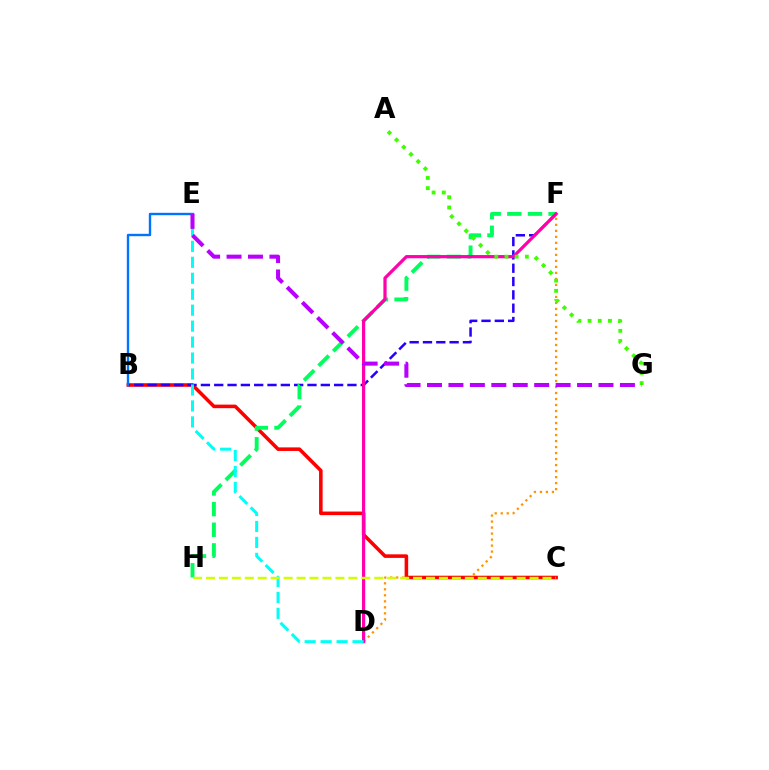{('D', 'F'): [{'color': '#ff9400', 'line_style': 'dotted', 'thickness': 1.63}, {'color': '#ff00ac', 'line_style': 'solid', 'thickness': 2.31}], ('B', 'C'): [{'color': '#ff0000', 'line_style': 'solid', 'thickness': 2.56}], ('B', 'F'): [{'color': '#2500ff', 'line_style': 'dashed', 'thickness': 1.81}], ('B', 'E'): [{'color': '#0074ff', 'line_style': 'solid', 'thickness': 1.72}], ('F', 'H'): [{'color': '#00ff5c', 'line_style': 'dashed', 'thickness': 2.8}], ('A', 'G'): [{'color': '#3dff00', 'line_style': 'dotted', 'thickness': 2.77}], ('D', 'E'): [{'color': '#00fff6', 'line_style': 'dashed', 'thickness': 2.17}], ('E', 'G'): [{'color': '#b900ff', 'line_style': 'dashed', 'thickness': 2.91}], ('C', 'H'): [{'color': '#d1ff00', 'line_style': 'dashed', 'thickness': 1.76}]}